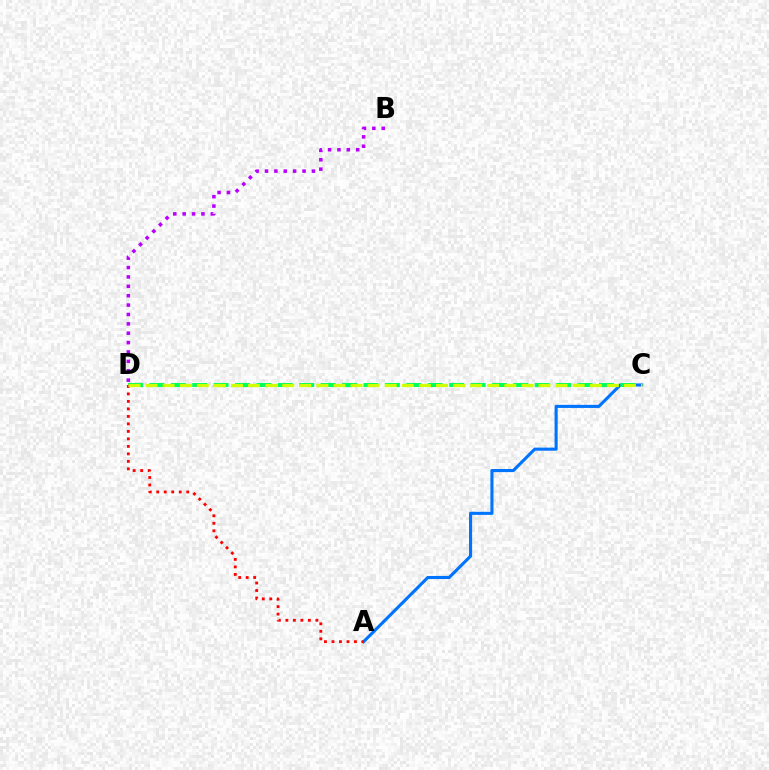{('A', 'C'): [{'color': '#0074ff', 'line_style': 'solid', 'thickness': 2.23}], ('B', 'D'): [{'color': '#b900ff', 'line_style': 'dotted', 'thickness': 2.55}], ('C', 'D'): [{'color': '#00ff5c', 'line_style': 'dashed', 'thickness': 2.91}, {'color': '#d1ff00', 'line_style': 'dashed', 'thickness': 2.32}], ('A', 'D'): [{'color': '#ff0000', 'line_style': 'dotted', 'thickness': 2.04}]}